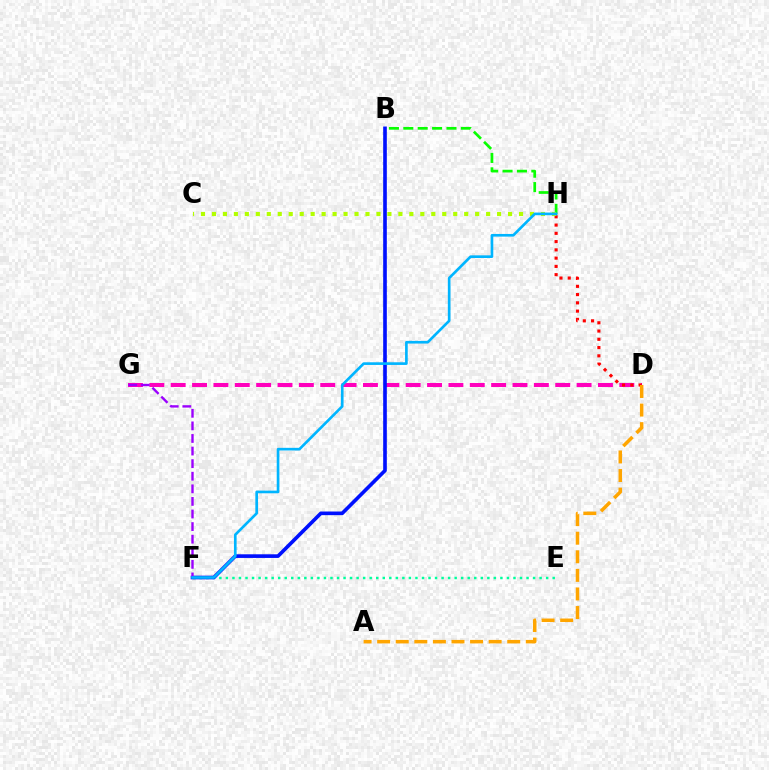{('B', 'H'): [{'color': '#08ff00', 'line_style': 'dashed', 'thickness': 1.95}], ('D', 'G'): [{'color': '#ff00bd', 'line_style': 'dashed', 'thickness': 2.9}], ('E', 'F'): [{'color': '#00ff9d', 'line_style': 'dotted', 'thickness': 1.78}], ('D', 'H'): [{'color': '#ff0000', 'line_style': 'dotted', 'thickness': 2.25}], ('B', 'F'): [{'color': '#0010ff', 'line_style': 'solid', 'thickness': 2.62}], ('C', 'H'): [{'color': '#b3ff00', 'line_style': 'dotted', 'thickness': 2.98}], ('A', 'D'): [{'color': '#ffa500', 'line_style': 'dashed', 'thickness': 2.52}], ('F', 'G'): [{'color': '#9b00ff', 'line_style': 'dashed', 'thickness': 1.71}], ('F', 'H'): [{'color': '#00b5ff', 'line_style': 'solid', 'thickness': 1.92}]}